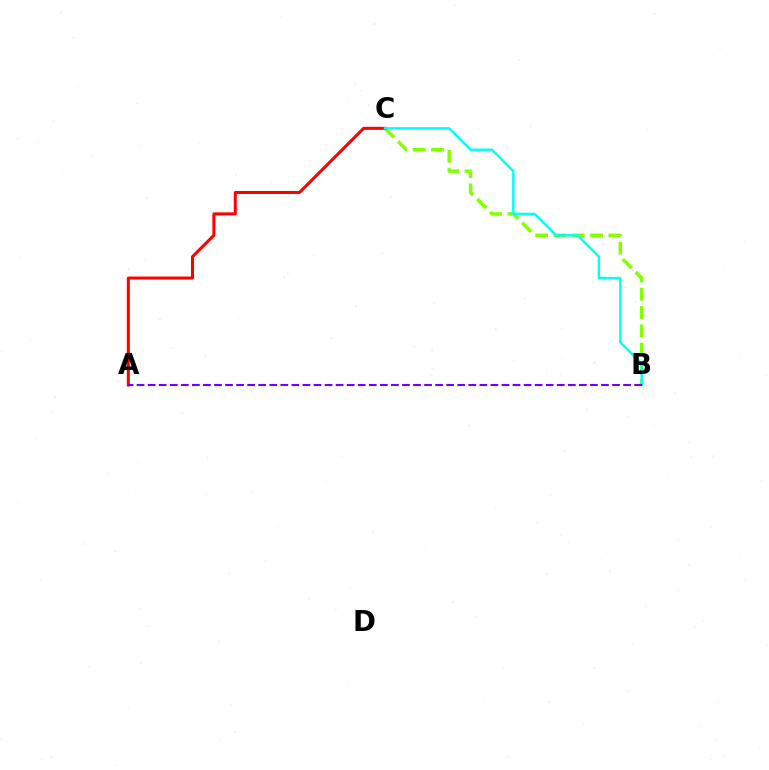{('B', 'C'): [{'color': '#84ff00', 'line_style': 'dashed', 'thickness': 2.49}, {'color': '#00fff6', 'line_style': 'solid', 'thickness': 1.74}], ('A', 'C'): [{'color': '#ff0000', 'line_style': 'solid', 'thickness': 2.18}], ('A', 'B'): [{'color': '#7200ff', 'line_style': 'dashed', 'thickness': 1.5}]}